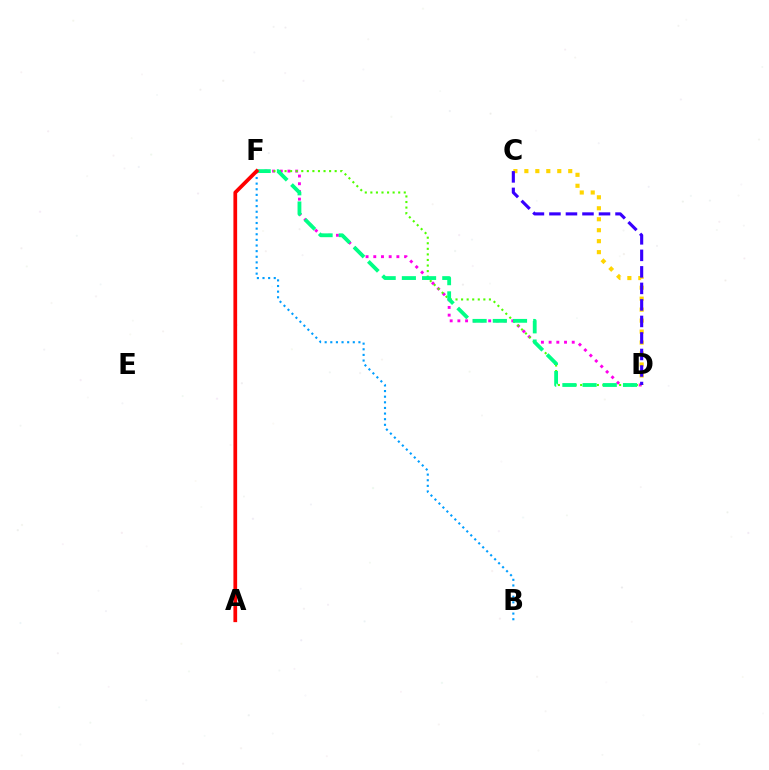{('D', 'F'): [{'color': '#ff00ed', 'line_style': 'dotted', 'thickness': 2.09}, {'color': '#4fff00', 'line_style': 'dotted', 'thickness': 1.51}, {'color': '#00ff86', 'line_style': 'dashed', 'thickness': 2.74}], ('C', 'D'): [{'color': '#ffd500', 'line_style': 'dotted', 'thickness': 2.98}, {'color': '#3700ff', 'line_style': 'dashed', 'thickness': 2.24}], ('B', 'F'): [{'color': '#009eff', 'line_style': 'dotted', 'thickness': 1.53}], ('A', 'F'): [{'color': '#ff0000', 'line_style': 'solid', 'thickness': 2.68}]}